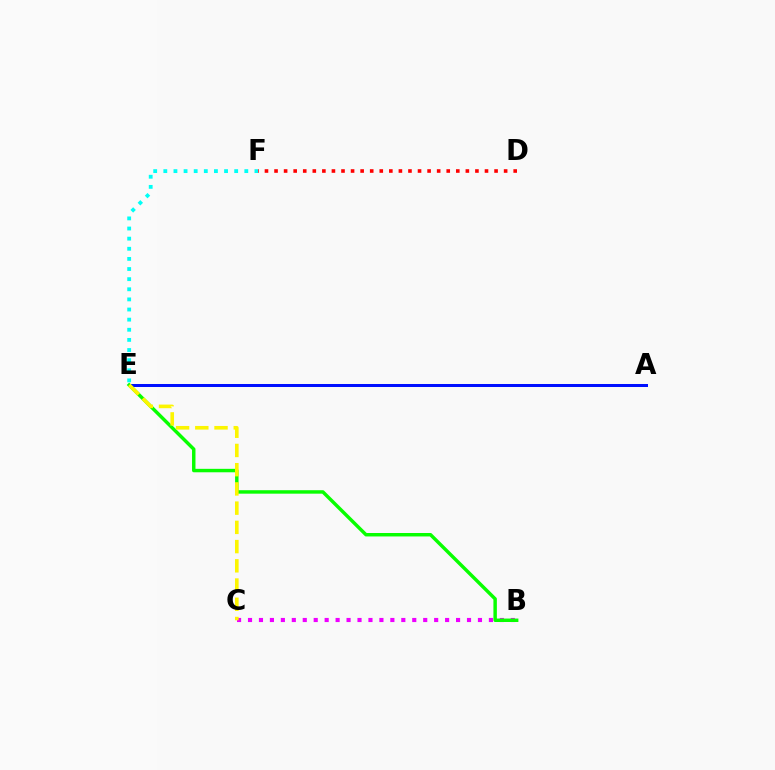{('A', 'E'): [{'color': '#0010ff', 'line_style': 'solid', 'thickness': 2.17}], ('B', 'C'): [{'color': '#ee00ff', 'line_style': 'dotted', 'thickness': 2.98}], ('B', 'E'): [{'color': '#08ff00', 'line_style': 'solid', 'thickness': 2.48}], ('E', 'F'): [{'color': '#00fff6', 'line_style': 'dotted', 'thickness': 2.75}], ('D', 'F'): [{'color': '#ff0000', 'line_style': 'dotted', 'thickness': 2.6}], ('C', 'E'): [{'color': '#fcf500', 'line_style': 'dashed', 'thickness': 2.61}]}